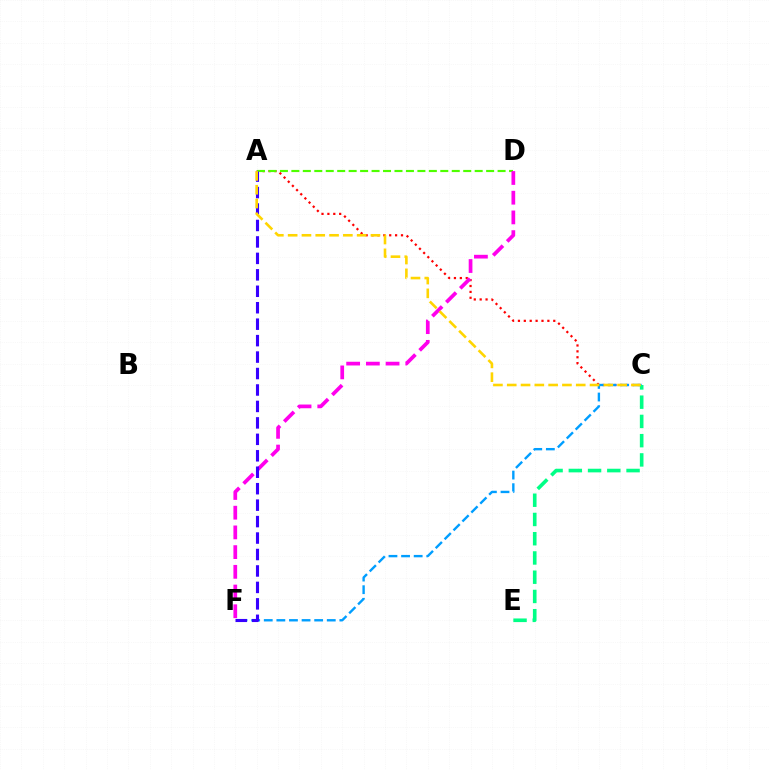{('A', 'C'): [{'color': '#ff0000', 'line_style': 'dotted', 'thickness': 1.6}, {'color': '#ffd500', 'line_style': 'dashed', 'thickness': 1.87}], ('C', 'F'): [{'color': '#009eff', 'line_style': 'dashed', 'thickness': 1.71}], ('A', 'D'): [{'color': '#4fff00', 'line_style': 'dashed', 'thickness': 1.56}], ('C', 'E'): [{'color': '#00ff86', 'line_style': 'dashed', 'thickness': 2.61}], ('D', 'F'): [{'color': '#ff00ed', 'line_style': 'dashed', 'thickness': 2.68}], ('A', 'F'): [{'color': '#3700ff', 'line_style': 'dashed', 'thickness': 2.23}]}